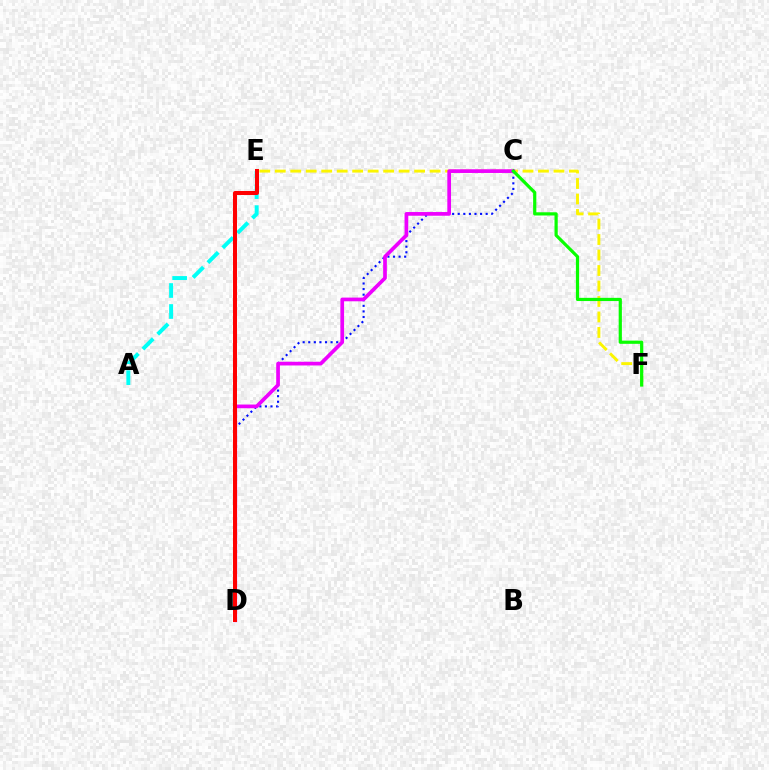{('E', 'F'): [{'color': '#fcf500', 'line_style': 'dashed', 'thickness': 2.1}], ('A', 'E'): [{'color': '#00fff6', 'line_style': 'dashed', 'thickness': 2.85}], ('C', 'D'): [{'color': '#0010ff', 'line_style': 'dotted', 'thickness': 1.52}, {'color': '#ee00ff', 'line_style': 'solid', 'thickness': 2.66}], ('C', 'F'): [{'color': '#08ff00', 'line_style': 'solid', 'thickness': 2.31}], ('D', 'E'): [{'color': '#ff0000', 'line_style': 'solid', 'thickness': 2.88}]}